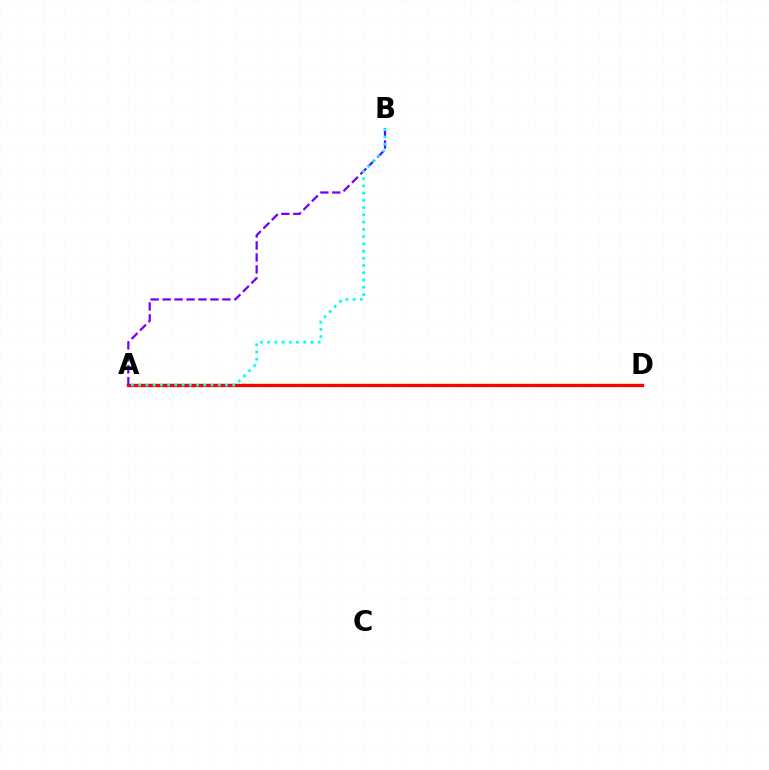{('A', 'D'): [{'color': '#84ff00', 'line_style': 'solid', 'thickness': 1.71}, {'color': '#ff0000', 'line_style': 'solid', 'thickness': 2.38}], ('A', 'B'): [{'color': '#7200ff', 'line_style': 'dashed', 'thickness': 1.62}, {'color': '#00fff6', 'line_style': 'dotted', 'thickness': 1.97}]}